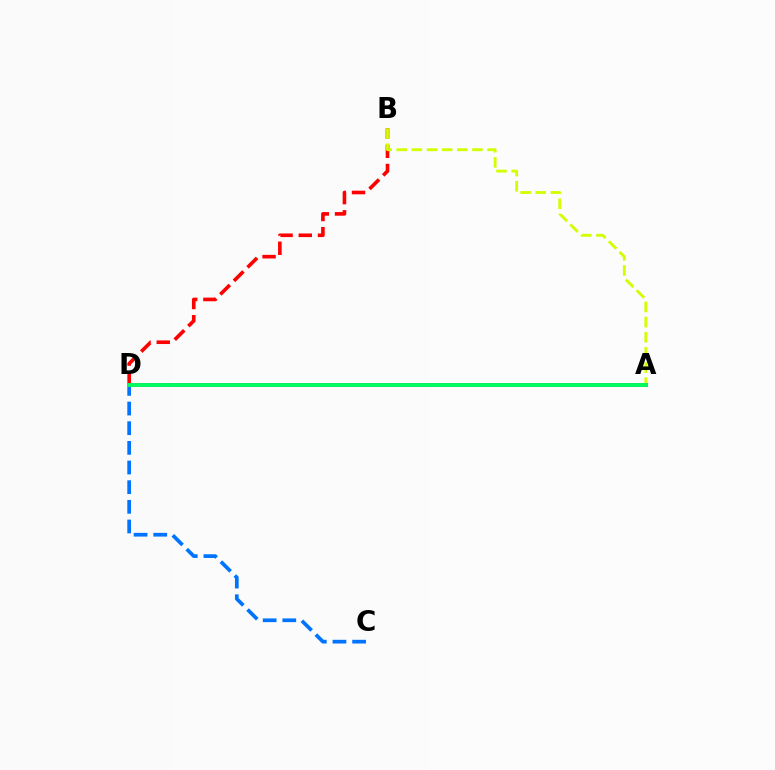{('C', 'D'): [{'color': '#0074ff', 'line_style': 'dashed', 'thickness': 2.67}], ('B', 'D'): [{'color': '#ff0000', 'line_style': 'dashed', 'thickness': 2.61}], ('A', 'B'): [{'color': '#d1ff00', 'line_style': 'dashed', 'thickness': 2.06}], ('A', 'D'): [{'color': '#b900ff', 'line_style': 'solid', 'thickness': 2.84}, {'color': '#00ff5c', 'line_style': 'solid', 'thickness': 2.78}]}